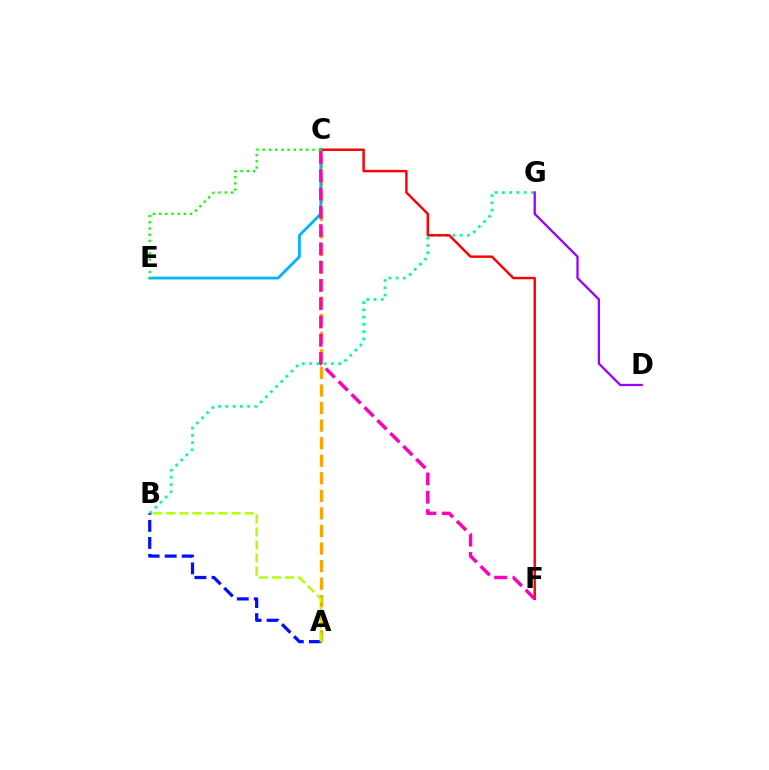{('A', 'C'): [{'color': '#ffa500', 'line_style': 'dashed', 'thickness': 2.39}], ('B', 'G'): [{'color': '#00ff9d', 'line_style': 'dotted', 'thickness': 1.97}], ('C', 'F'): [{'color': '#ff0000', 'line_style': 'solid', 'thickness': 1.76}, {'color': '#ff00bd', 'line_style': 'dashed', 'thickness': 2.49}], ('C', 'E'): [{'color': '#00b5ff', 'line_style': 'solid', 'thickness': 2.01}, {'color': '#08ff00', 'line_style': 'dotted', 'thickness': 1.69}], ('A', 'B'): [{'color': '#0010ff', 'line_style': 'dashed', 'thickness': 2.32}, {'color': '#b3ff00', 'line_style': 'dashed', 'thickness': 1.77}], ('D', 'G'): [{'color': '#9b00ff', 'line_style': 'solid', 'thickness': 1.65}]}